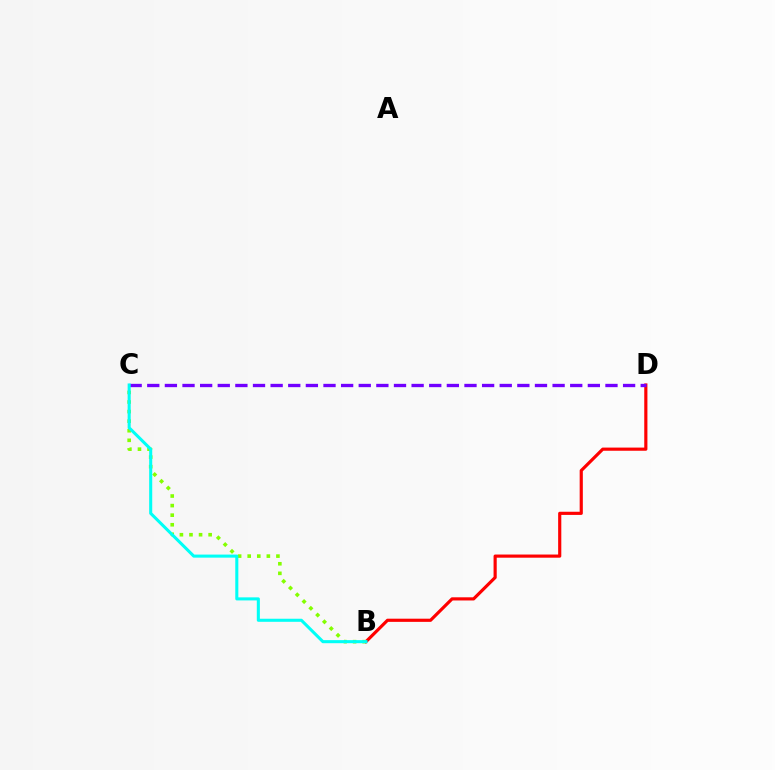{('B', 'D'): [{'color': '#ff0000', 'line_style': 'solid', 'thickness': 2.28}], ('B', 'C'): [{'color': '#84ff00', 'line_style': 'dotted', 'thickness': 2.6}, {'color': '#00fff6', 'line_style': 'solid', 'thickness': 2.21}], ('C', 'D'): [{'color': '#7200ff', 'line_style': 'dashed', 'thickness': 2.39}]}